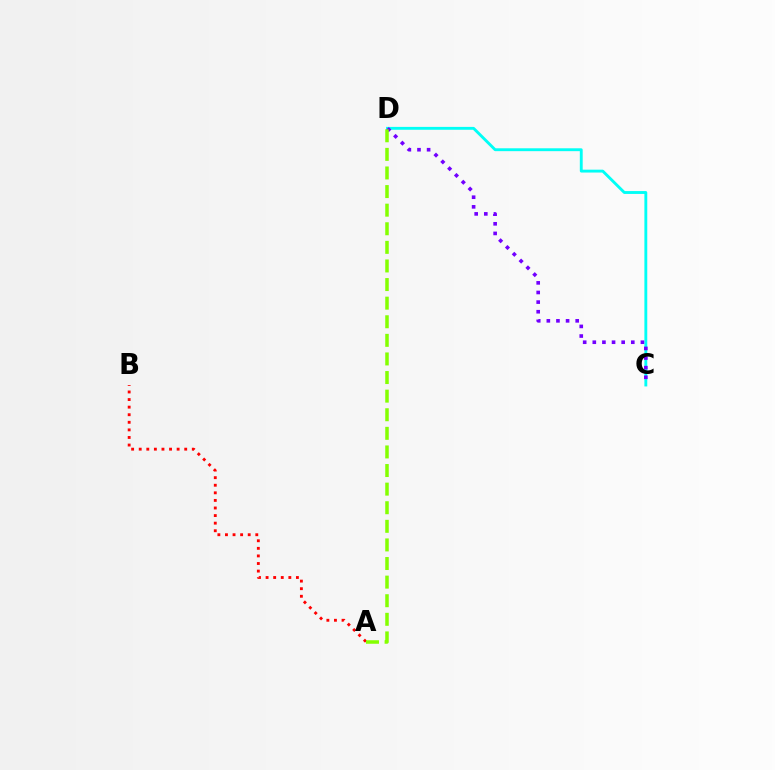{('C', 'D'): [{'color': '#00fff6', 'line_style': 'solid', 'thickness': 2.07}, {'color': '#7200ff', 'line_style': 'dotted', 'thickness': 2.61}], ('A', 'B'): [{'color': '#ff0000', 'line_style': 'dotted', 'thickness': 2.06}], ('A', 'D'): [{'color': '#84ff00', 'line_style': 'dashed', 'thickness': 2.53}]}